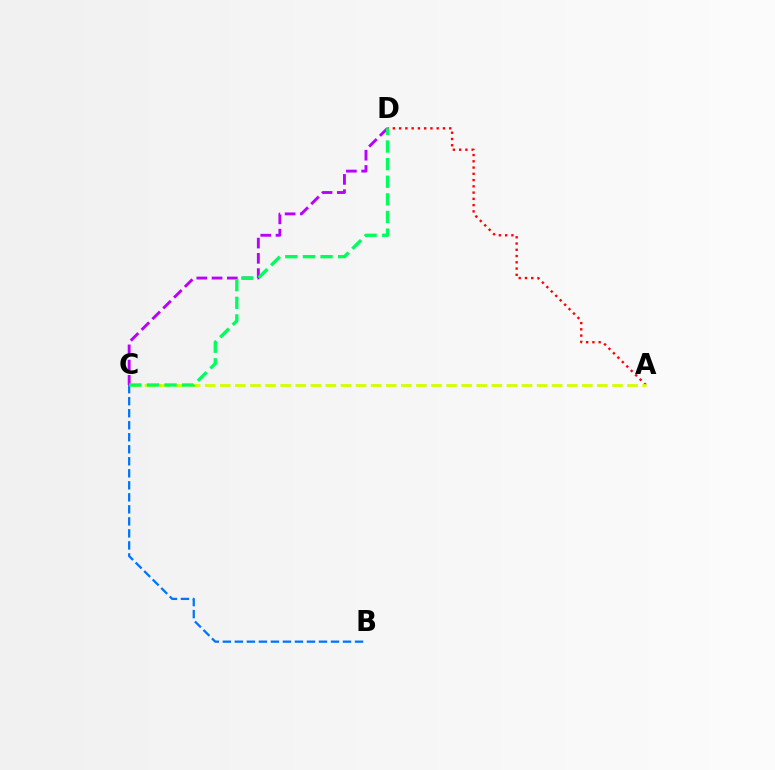{('A', 'D'): [{'color': '#ff0000', 'line_style': 'dotted', 'thickness': 1.7}], ('A', 'C'): [{'color': '#d1ff00', 'line_style': 'dashed', 'thickness': 2.05}], ('C', 'D'): [{'color': '#b900ff', 'line_style': 'dashed', 'thickness': 2.07}, {'color': '#00ff5c', 'line_style': 'dashed', 'thickness': 2.39}], ('B', 'C'): [{'color': '#0074ff', 'line_style': 'dashed', 'thickness': 1.63}]}